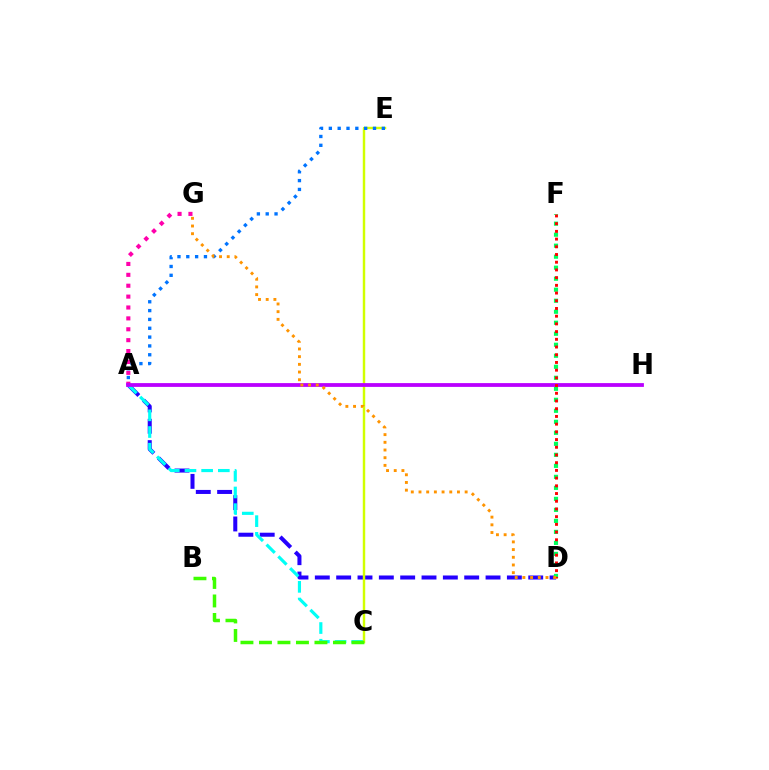{('A', 'D'): [{'color': '#2500ff', 'line_style': 'dashed', 'thickness': 2.9}], ('A', 'G'): [{'color': '#ff00ac', 'line_style': 'dotted', 'thickness': 2.96}], ('A', 'C'): [{'color': '#00fff6', 'line_style': 'dashed', 'thickness': 2.27}], ('C', 'E'): [{'color': '#d1ff00', 'line_style': 'solid', 'thickness': 1.76}], ('D', 'F'): [{'color': '#00ff5c', 'line_style': 'dotted', 'thickness': 2.99}, {'color': '#ff0000', 'line_style': 'dotted', 'thickness': 2.09}], ('A', 'E'): [{'color': '#0074ff', 'line_style': 'dotted', 'thickness': 2.4}], ('A', 'H'): [{'color': '#b900ff', 'line_style': 'solid', 'thickness': 2.73}], ('D', 'G'): [{'color': '#ff9400', 'line_style': 'dotted', 'thickness': 2.09}], ('B', 'C'): [{'color': '#3dff00', 'line_style': 'dashed', 'thickness': 2.51}]}